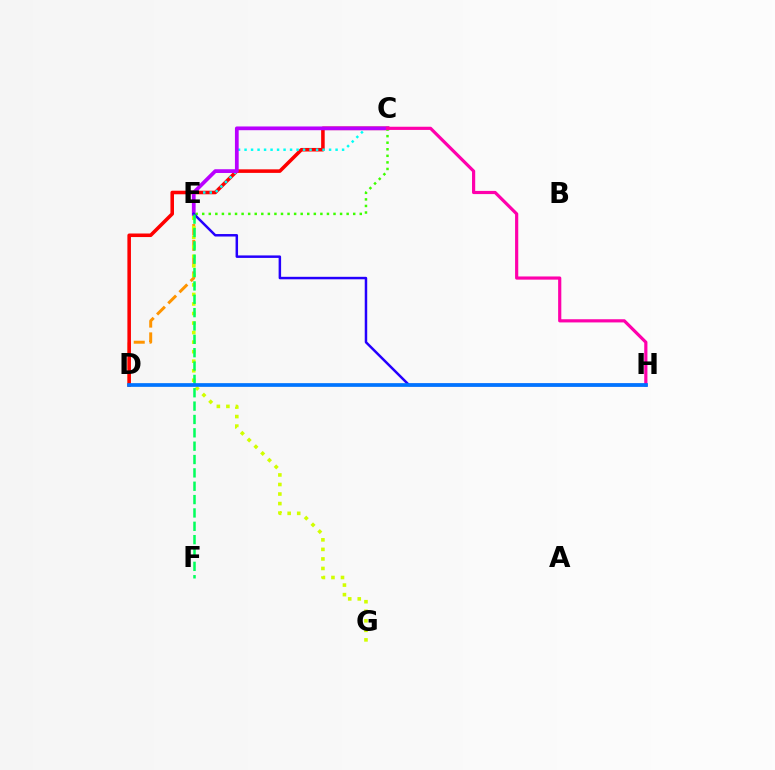{('D', 'E'): [{'color': '#ff9400', 'line_style': 'dashed', 'thickness': 2.14}], ('C', 'D'): [{'color': '#ff0000', 'line_style': 'solid', 'thickness': 2.56}], ('C', 'E'): [{'color': '#00fff6', 'line_style': 'dotted', 'thickness': 1.77}, {'color': '#b900ff', 'line_style': 'solid', 'thickness': 2.69}, {'color': '#3dff00', 'line_style': 'dotted', 'thickness': 1.78}], ('E', 'G'): [{'color': '#d1ff00', 'line_style': 'dotted', 'thickness': 2.59}], ('C', 'H'): [{'color': '#ff00ac', 'line_style': 'solid', 'thickness': 2.29}], ('E', 'H'): [{'color': '#2500ff', 'line_style': 'solid', 'thickness': 1.79}], ('E', 'F'): [{'color': '#00ff5c', 'line_style': 'dashed', 'thickness': 1.81}], ('D', 'H'): [{'color': '#0074ff', 'line_style': 'solid', 'thickness': 2.67}]}